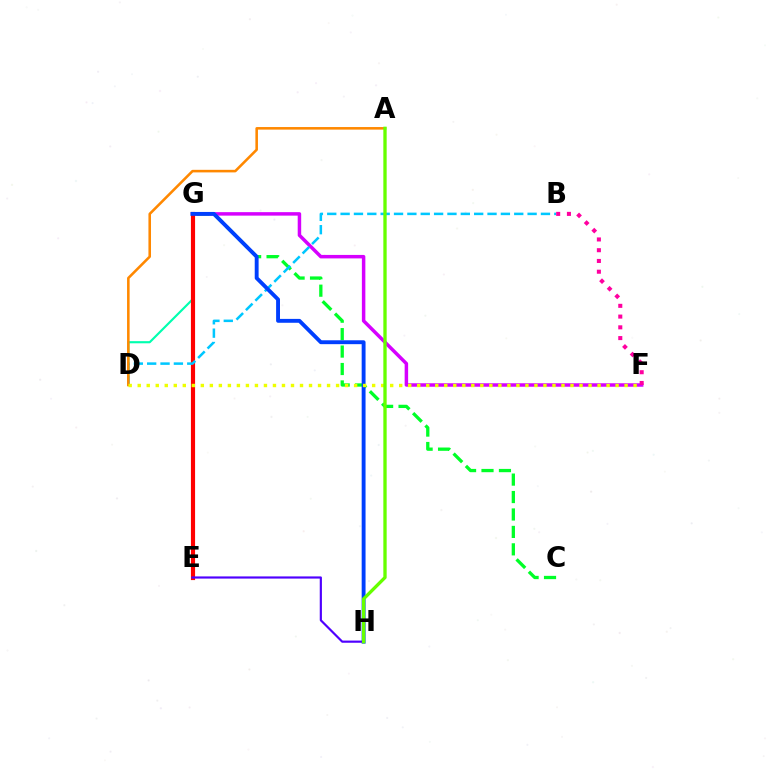{('D', 'G'): [{'color': '#00ffaf', 'line_style': 'solid', 'thickness': 1.55}], ('F', 'G'): [{'color': '#d600ff', 'line_style': 'solid', 'thickness': 2.51}], ('E', 'G'): [{'color': '#ff0000', 'line_style': 'solid', 'thickness': 2.99}], ('C', 'G'): [{'color': '#00ff27', 'line_style': 'dashed', 'thickness': 2.37}], ('B', 'D'): [{'color': '#00c7ff', 'line_style': 'dashed', 'thickness': 1.81}], ('A', 'D'): [{'color': '#ff8800', 'line_style': 'solid', 'thickness': 1.85}], ('G', 'H'): [{'color': '#003fff', 'line_style': 'solid', 'thickness': 2.79}], ('D', 'F'): [{'color': '#eeff00', 'line_style': 'dotted', 'thickness': 2.45}], ('E', 'H'): [{'color': '#4f00ff', 'line_style': 'solid', 'thickness': 1.56}], ('B', 'F'): [{'color': '#ff00a0', 'line_style': 'dotted', 'thickness': 2.92}], ('A', 'H'): [{'color': '#66ff00', 'line_style': 'solid', 'thickness': 2.39}]}